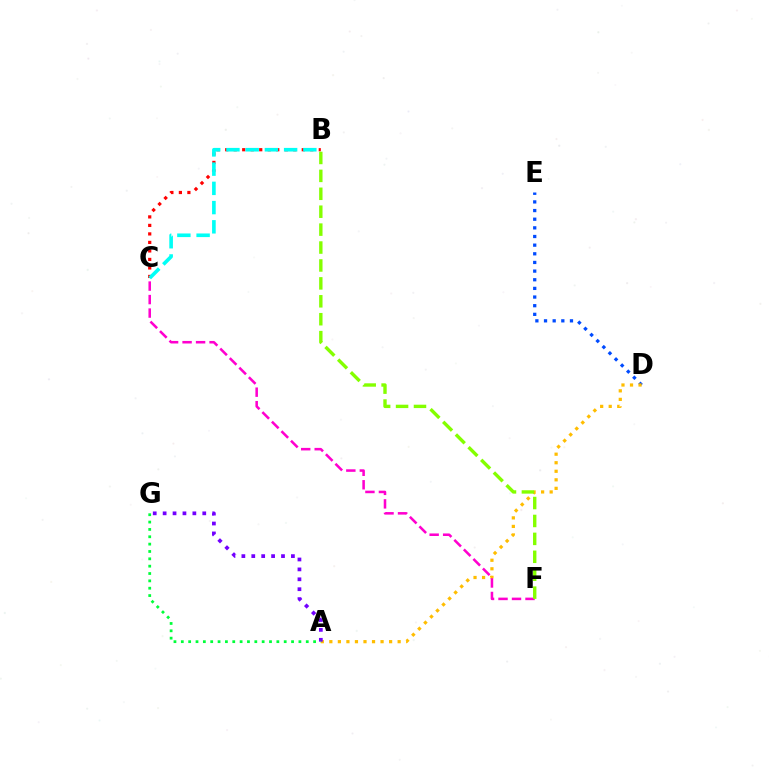{('D', 'E'): [{'color': '#004bff', 'line_style': 'dotted', 'thickness': 2.35}], ('A', 'D'): [{'color': '#ffbd00', 'line_style': 'dotted', 'thickness': 2.32}], ('B', 'C'): [{'color': '#ff0000', 'line_style': 'dotted', 'thickness': 2.31}, {'color': '#00fff6', 'line_style': 'dashed', 'thickness': 2.61}], ('A', 'G'): [{'color': '#7200ff', 'line_style': 'dotted', 'thickness': 2.69}, {'color': '#00ff39', 'line_style': 'dotted', 'thickness': 2.0}], ('C', 'F'): [{'color': '#ff00cf', 'line_style': 'dashed', 'thickness': 1.83}], ('B', 'F'): [{'color': '#84ff00', 'line_style': 'dashed', 'thickness': 2.43}]}